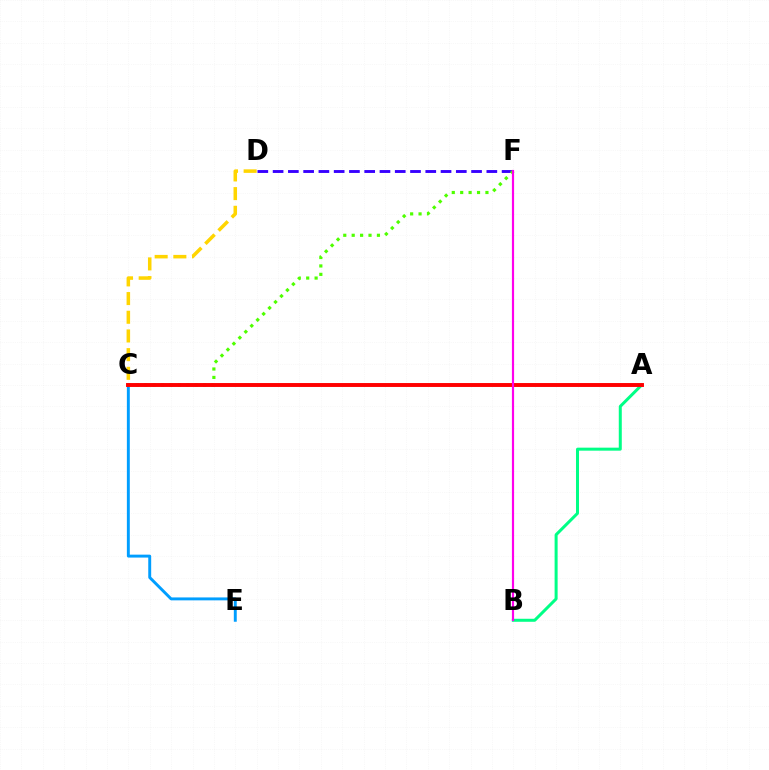{('C', 'E'): [{'color': '#009eff', 'line_style': 'solid', 'thickness': 2.11}], ('D', 'F'): [{'color': '#3700ff', 'line_style': 'dashed', 'thickness': 2.07}], ('A', 'B'): [{'color': '#00ff86', 'line_style': 'solid', 'thickness': 2.17}], ('C', 'F'): [{'color': '#4fff00', 'line_style': 'dotted', 'thickness': 2.29}], ('C', 'D'): [{'color': '#ffd500', 'line_style': 'dashed', 'thickness': 2.54}], ('A', 'C'): [{'color': '#ff0000', 'line_style': 'solid', 'thickness': 2.82}], ('B', 'F'): [{'color': '#ff00ed', 'line_style': 'solid', 'thickness': 1.57}]}